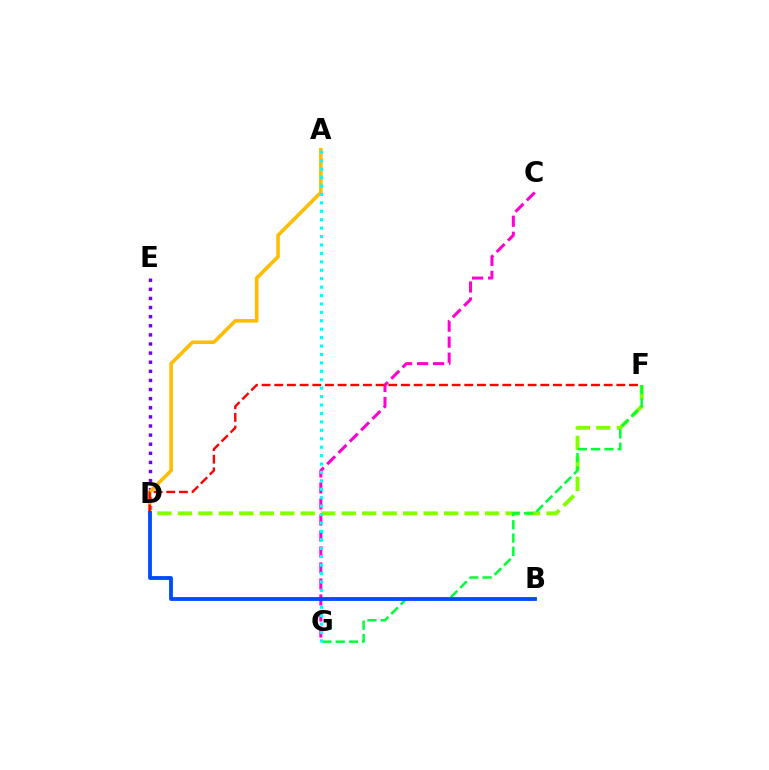{('D', 'E'): [{'color': '#7200ff', 'line_style': 'dotted', 'thickness': 2.48}], ('C', 'G'): [{'color': '#ff00cf', 'line_style': 'dashed', 'thickness': 2.17}], ('D', 'F'): [{'color': '#84ff00', 'line_style': 'dashed', 'thickness': 2.78}, {'color': '#ff0000', 'line_style': 'dashed', 'thickness': 1.72}], ('F', 'G'): [{'color': '#00ff39', 'line_style': 'dashed', 'thickness': 1.8}], ('A', 'D'): [{'color': '#ffbd00', 'line_style': 'solid', 'thickness': 2.57}], ('A', 'G'): [{'color': '#00fff6', 'line_style': 'dotted', 'thickness': 2.29}], ('B', 'D'): [{'color': '#004bff', 'line_style': 'solid', 'thickness': 2.75}]}